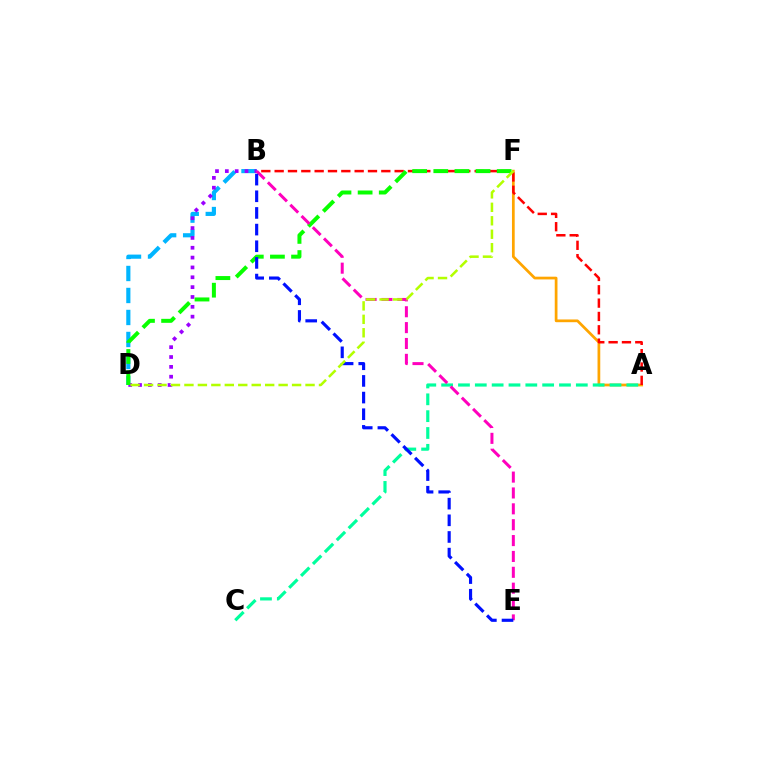{('A', 'F'): [{'color': '#ffa500', 'line_style': 'solid', 'thickness': 1.97}], ('A', 'B'): [{'color': '#ff0000', 'line_style': 'dashed', 'thickness': 1.81}], ('A', 'C'): [{'color': '#00ff9d', 'line_style': 'dashed', 'thickness': 2.29}], ('B', 'D'): [{'color': '#00b5ff', 'line_style': 'dashed', 'thickness': 2.99}, {'color': '#9b00ff', 'line_style': 'dotted', 'thickness': 2.67}], ('D', 'F'): [{'color': '#08ff00', 'line_style': 'dashed', 'thickness': 2.87}, {'color': '#b3ff00', 'line_style': 'dashed', 'thickness': 1.83}], ('B', 'E'): [{'color': '#ff00bd', 'line_style': 'dashed', 'thickness': 2.16}, {'color': '#0010ff', 'line_style': 'dashed', 'thickness': 2.26}]}